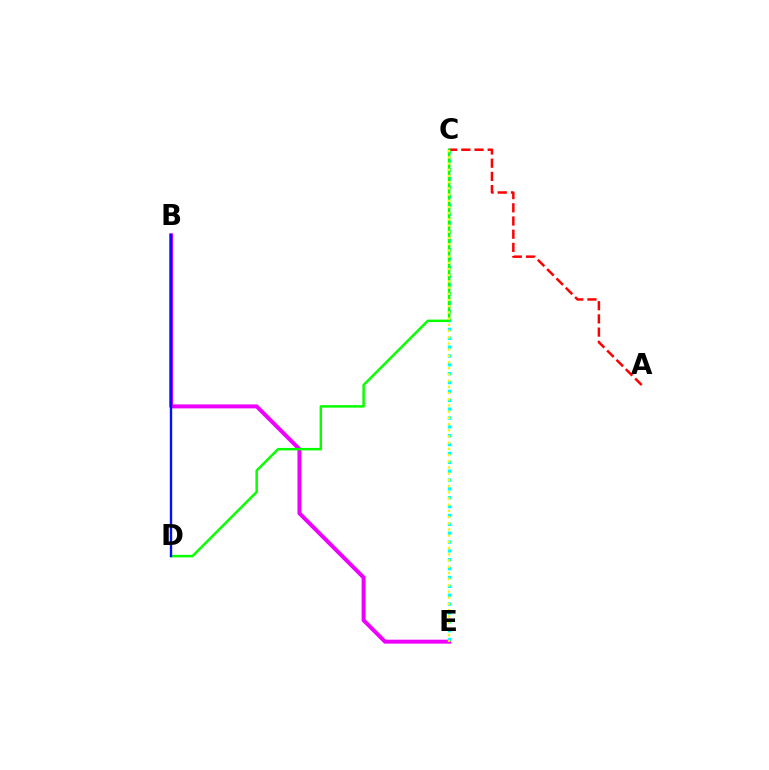{('B', 'E'): [{'color': '#ee00ff', 'line_style': 'solid', 'thickness': 2.86}], ('C', 'E'): [{'color': '#00fff6', 'line_style': 'dotted', 'thickness': 2.41}, {'color': '#fcf500', 'line_style': 'dotted', 'thickness': 1.69}], ('A', 'C'): [{'color': '#ff0000', 'line_style': 'dashed', 'thickness': 1.79}], ('C', 'D'): [{'color': '#08ff00', 'line_style': 'solid', 'thickness': 1.79}], ('B', 'D'): [{'color': '#0010ff', 'line_style': 'solid', 'thickness': 1.7}]}